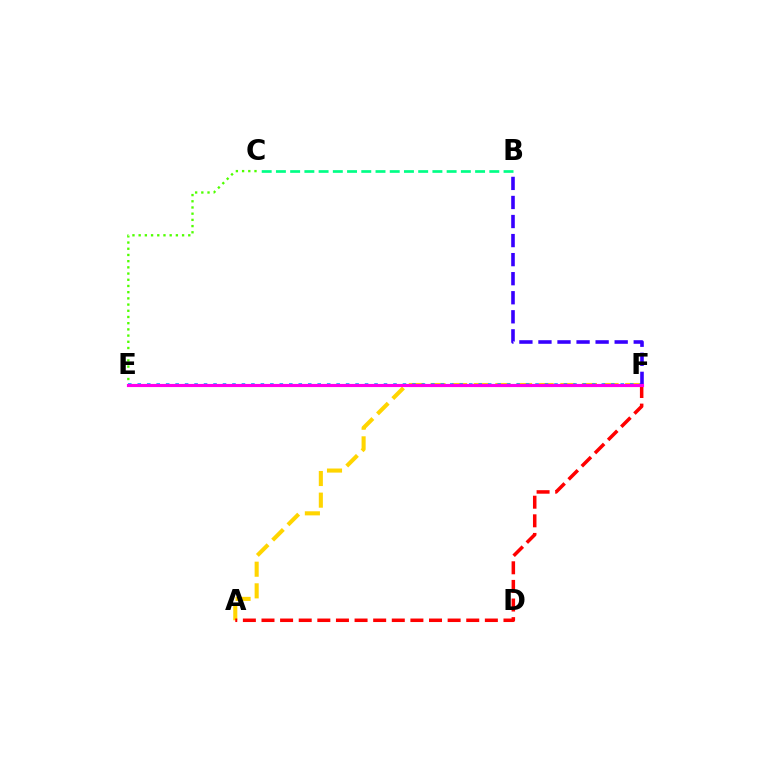{('A', 'F'): [{'color': '#ffd500', 'line_style': 'dashed', 'thickness': 2.94}, {'color': '#ff0000', 'line_style': 'dashed', 'thickness': 2.53}], ('C', 'E'): [{'color': '#4fff00', 'line_style': 'dotted', 'thickness': 1.69}], ('E', 'F'): [{'color': '#009eff', 'line_style': 'dotted', 'thickness': 2.57}, {'color': '#ff00ed', 'line_style': 'solid', 'thickness': 2.25}], ('B', 'C'): [{'color': '#00ff86', 'line_style': 'dashed', 'thickness': 1.93}], ('B', 'F'): [{'color': '#3700ff', 'line_style': 'dashed', 'thickness': 2.59}]}